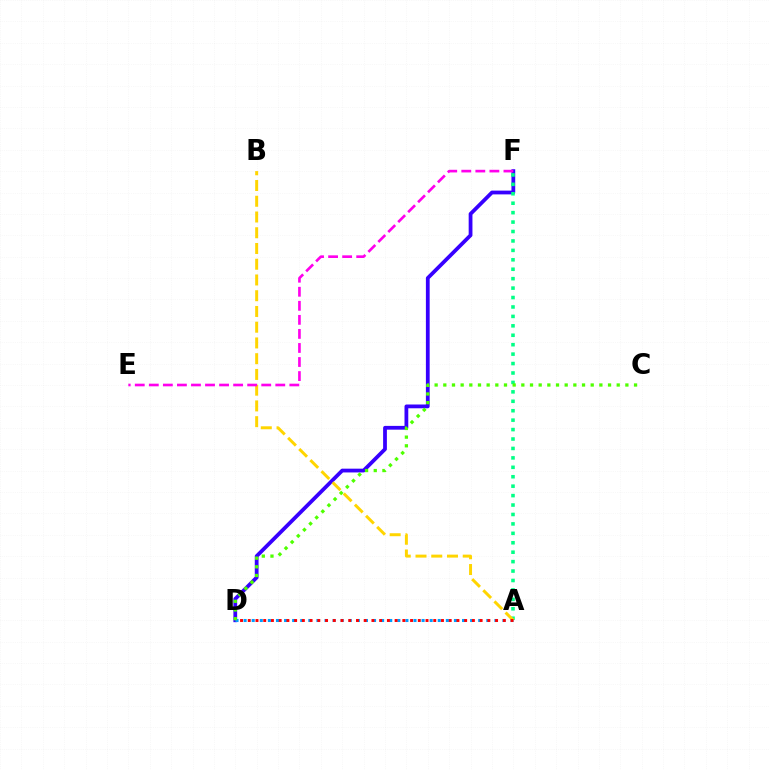{('D', 'F'): [{'color': '#3700ff', 'line_style': 'solid', 'thickness': 2.72}], ('A', 'F'): [{'color': '#00ff86', 'line_style': 'dotted', 'thickness': 2.56}], ('A', 'D'): [{'color': '#009eff', 'line_style': 'dotted', 'thickness': 2.2}, {'color': '#ff0000', 'line_style': 'dotted', 'thickness': 2.1}], ('A', 'B'): [{'color': '#ffd500', 'line_style': 'dashed', 'thickness': 2.14}], ('E', 'F'): [{'color': '#ff00ed', 'line_style': 'dashed', 'thickness': 1.91}], ('C', 'D'): [{'color': '#4fff00', 'line_style': 'dotted', 'thickness': 2.36}]}